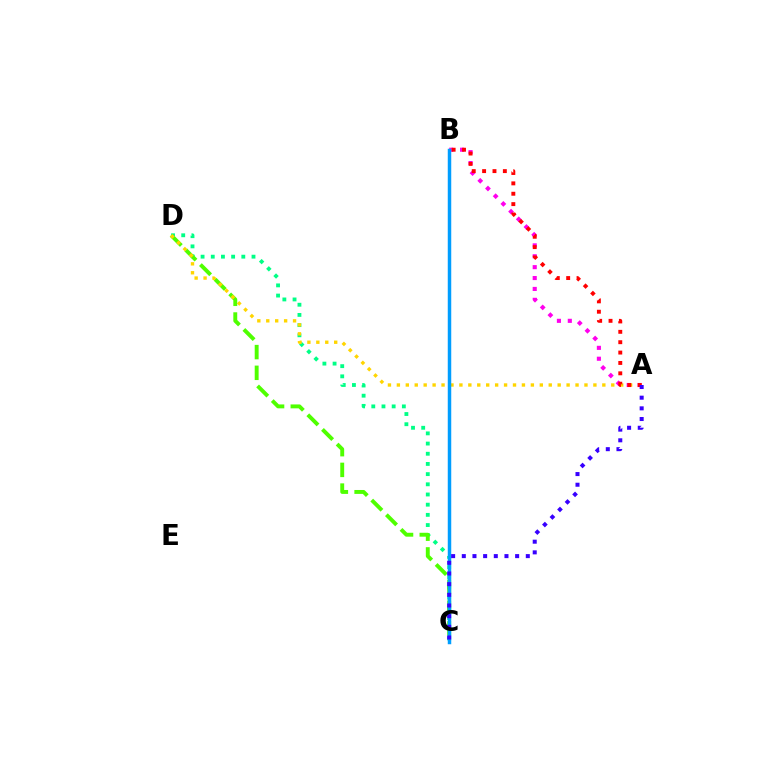{('C', 'D'): [{'color': '#00ff86', 'line_style': 'dotted', 'thickness': 2.77}, {'color': '#4fff00', 'line_style': 'dashed', 'thickness': 2.81}], ('A', 'B'): [{'color': '#ff00ed', 'line_style': 'dotted', 'thickness': 2.96}, {'color': '#ff0000', 'line_style': 'dotted', 'thickness': 2.82}], ('A', 'D'): [{'color': '#ffd500', 'line_style': 'dotted', 'thickness': 2.43}], ('B', 'C'): [{'color': '#009eff', 'line_style': 'solid', 'thickness': 2.5}], ('A', 'C'): [{'color': '#3700ff', 'line_style': 'dotted', 'thickness': 2.9}]}